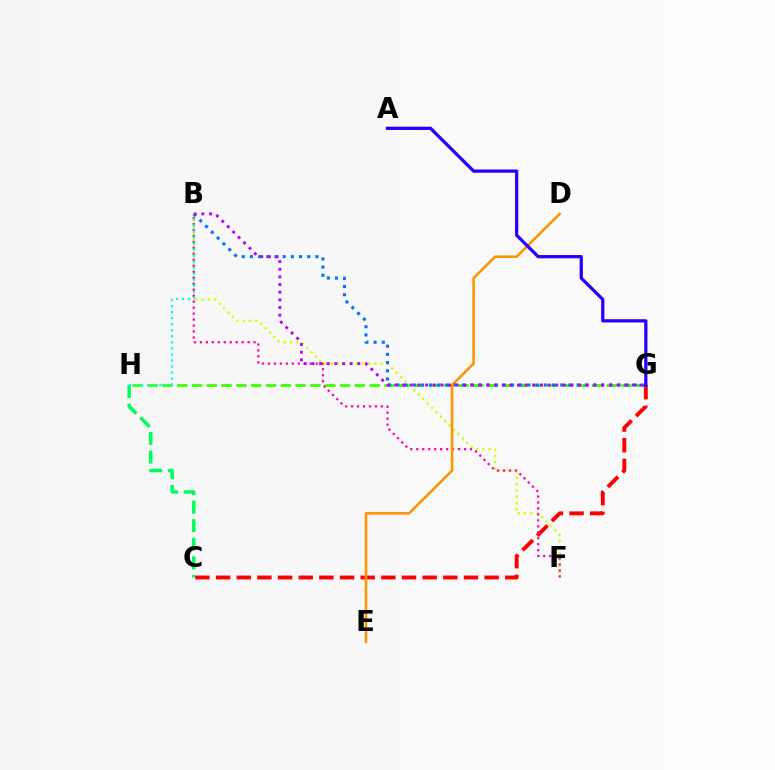{('B', 'F'): [{'color': '#d1ff00', 'line_style': 'dotted', 'thickness': 1.69}, {'color': '#ff00ac', 'line_style': 'dotted', 'thickness': 1.62}], ('C', 'H'): [{'color': '#00ff5c', 'line_style': 'dashed', 'thickness': 2.53}], ('G', 'H'): [{'color': '#3dff00', 'line_style': 'dashed', 'thickness': 2.01}], ('C', 'G'): [{'color': '#ff0000', 'line_style': 'dashed', 'thickness': 2.81}], ('D', 'E'): [{'color': '#ff9400', 'line_style': 'solid', 'thickness': 1.87}], ('B', 'G'): [{'color': '#0074ff', 'line_style': 'dotted', 'thickness': 2.23}, {'color': '#b900ff', 'line_style': 'dotted', 'thickness': 2.08}], ('B', 'H'): [{'color': '#00fff6', 'line_style': 'dotted', 'thickness': 1.64}], ('A', 'G'): [{'color': '#2500ff', 'line_style': 'solid', 'thickness': 2.34}]}